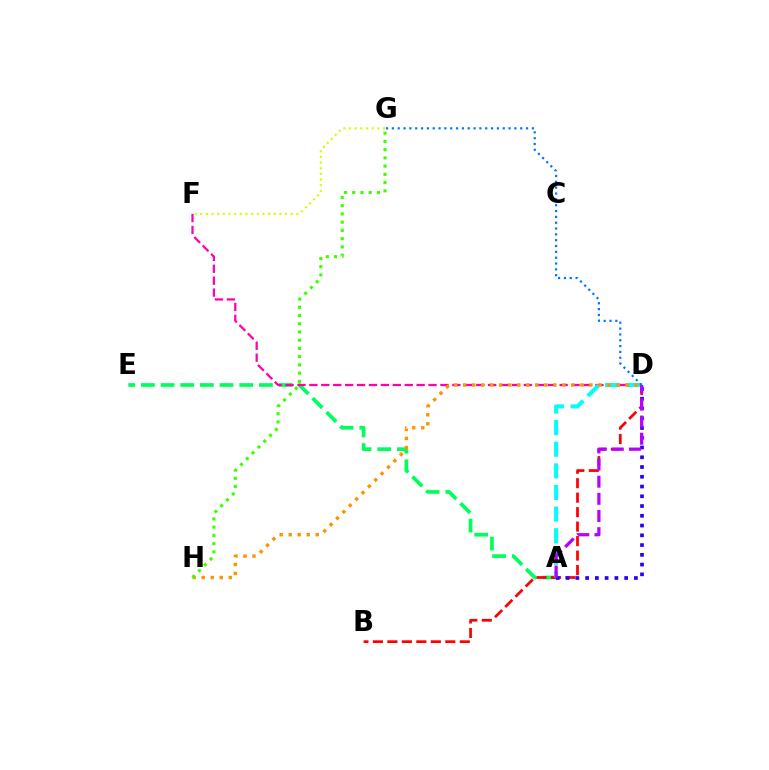{('A', 'E'): [{'color': '#00ff5c', 'line_style': 'dashed', 'thickness': 2.67}], ('B', 'D'): [{'color': '#ff0000', 'line_style': 'dashed', 'thickness': 1.97}], ('F', 'G'): [{'color': '#d1ff00', 'line_style': 'dotted', 'thickness': 1.54}], ('D', 'F'): [{'color': '#ff00ac', 'line_style': 'dashed', 'thickness': 1.62}], ('A', 'D'): [{'color': '#00fff6', 'line_style': 'dashed', 'thickness': 2.94}, {'color': '#2500ff', 'line_style': 'dotted', 'thickness': 2.65}, {'color': '#b900ff', 'line_style': 'dashed', 'thickness': 2.33}], ('D', 'H'): [{'color': '#ff9400', 'line_style': 'dotted', 'thickness': 2.45}], ('G', 'H'): [{'color': '#3dff00', 'line_style': 'dotted', 'thickness': 2.24}], ('D', 'G'): [{'color': '#0074ff', 'line_style': 'dotted', 'thickness': 1.59}]}